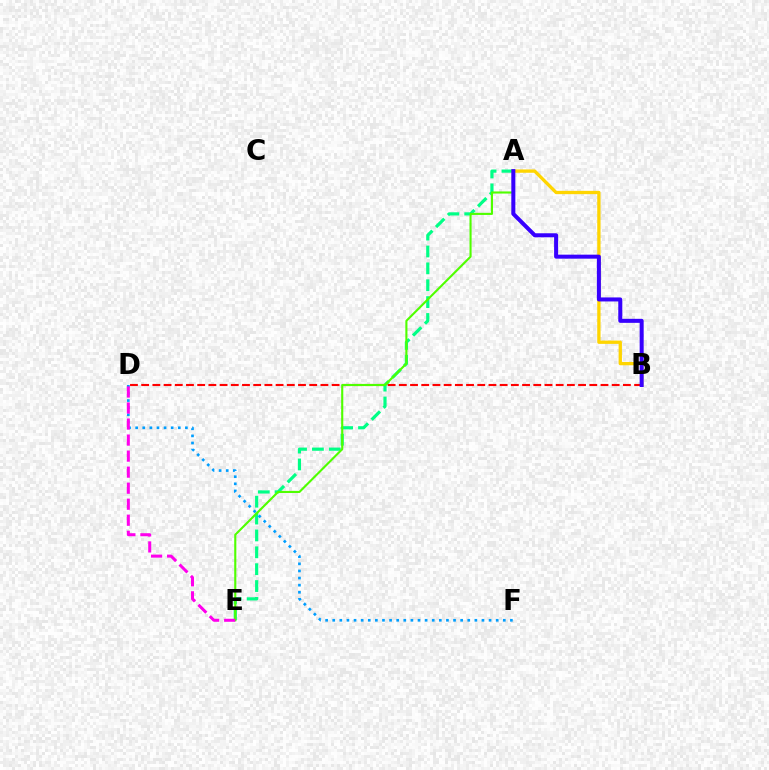{('A', 'E'): [{'color': '#00ff86', 'line_style': 'dashed', 'thickness': 2.29}, {'color': '#4fff00', 'line_style': 'solid', 'thickness': 1.53}], ('A', 'B'): [{'color': '#ffd500', 'line_style': 'solid', 'thickness': 2.38}, {'color': '#3700ff', 'line_style': 'solid', 'thickness': 2.89}], ('B', 'D'): [{'color': '#ff0000', 'line_style': 'dashed', 'thickness': 1.52}], ('D', 'F'): [{'color': '#009eff', 'line_style': 'dotted', 'thickness': 1.93}], ('D', 'E'): [{'color': '#ff00ed', 'line_style': 'dashed', 'thickness': 2.18}]}